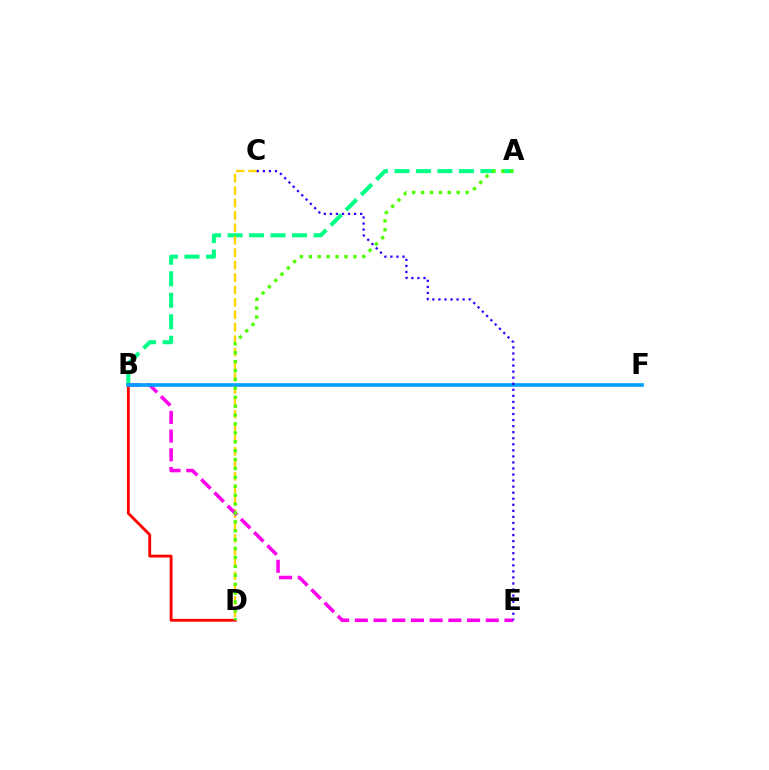{('A', 'B'): [{'color': '#00ff86', 'line_style': 'dashed', 'thickness': 2.92}], ('B', 'D'): [{'color': '#ff0000', 'line_style': 'solid', 'thickness': 2.05}], ('C', 'D'): [{'color': '#ffd500', 'line_style': 'dashed', 'thickness': 1.69}], ('B', 'E'): [{'color': '#ff00ed', 'line_style': 'dashed', 'thickness': 2.54}], ('B', 'F'): [{'color': '#009eff', 'line_style': 'solid', 'thickness': 2.61}], ('A', 'D'): [{'color': '#4fff00', 'line_style': 'dotted', 'thickness': 2.42}], ('C', 'E'): [{'color': '#3700ff', 'line_style': 'dotted', 'thickness': 1.64}]}